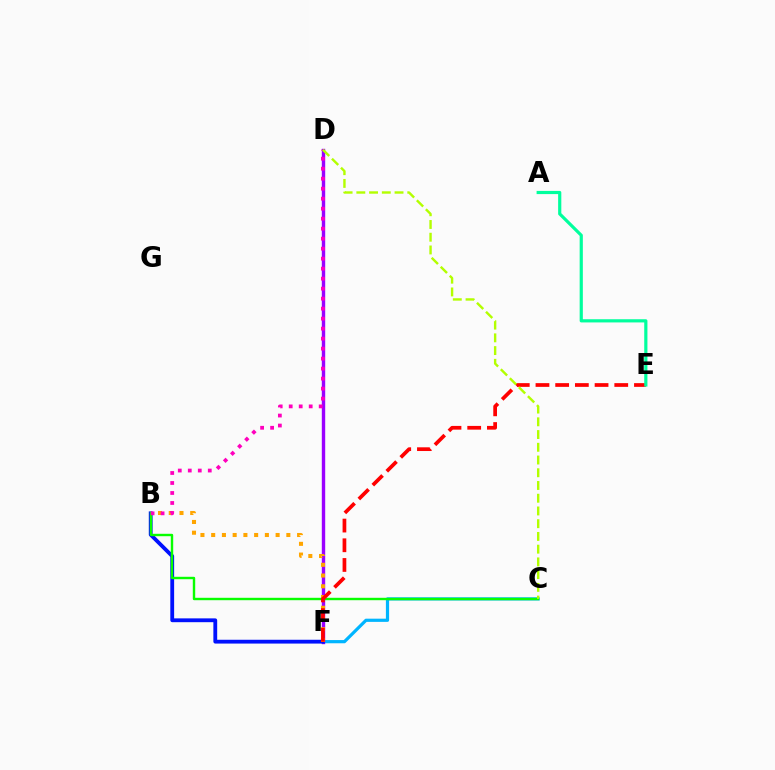{('C', 'F'): [{'color': '#00b5ff', 'line_style': 'solid', 'thickness': 2.31}], ('D', 'F'): [{'color': '#9b00ff', 'line_style': 'solid', 'thickness': 2.44}], ('B', 'F'): [{'color': '#0010ff', 'line_style': 'solid', 'thickness': 2.74}, {'color': '#ffa500', 'line_style': 'dotted', 'thickness': 2.92}], ('B', 'C'): [{'color': '#08ff00', 'line_style': 'solid', 'thickness': 1.74}], ('E', 'F'): [{'color': '#ff0000', 'line_style': 'dashed', 'thickness': 2.68}], ('B', 'D'): [{'color': '#ff00bd', 'line_style': 'dotted', 'thickness': 2.72}], ('A', 'E'): [{'color': '#00ff9d', 'line_style': 'solid', 'thickness': 2.3}], ('C', 'D'): [{'color': '#b3ff00', 'line_style': 'dashed', 'thickness': 1.73}]}